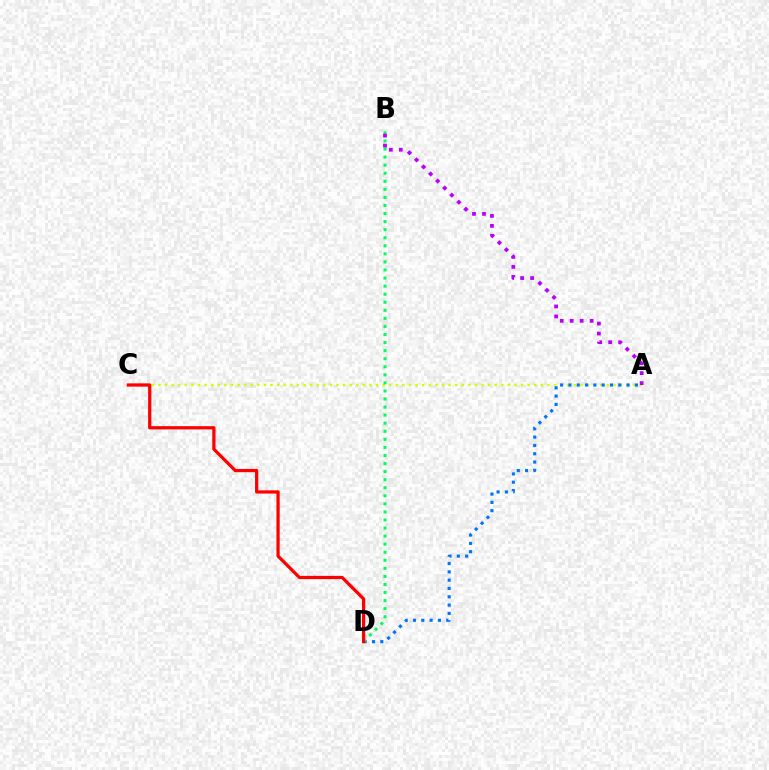{('A', 'C'): [{'color': '#d1ff00', 'line_style': 'dotted', 'thickness': 1.79}], ('A', 'D'): [{'color': '#0074ff', 'line_style': 'dotted', 'thickness': 2.26}], ('B', 'D'): [{'color': '#00ff5c', 'line_style': 'dotted', 'thickness': 2.19}], ('A', 'B'): [{'color': '#b900ff', 'line_style': 'dotted', 'thickness': 2.71}], ('C', 'D'): [{'color': '#ff0000', 'line_style': 'solid', 'thickness': 2.33}]}